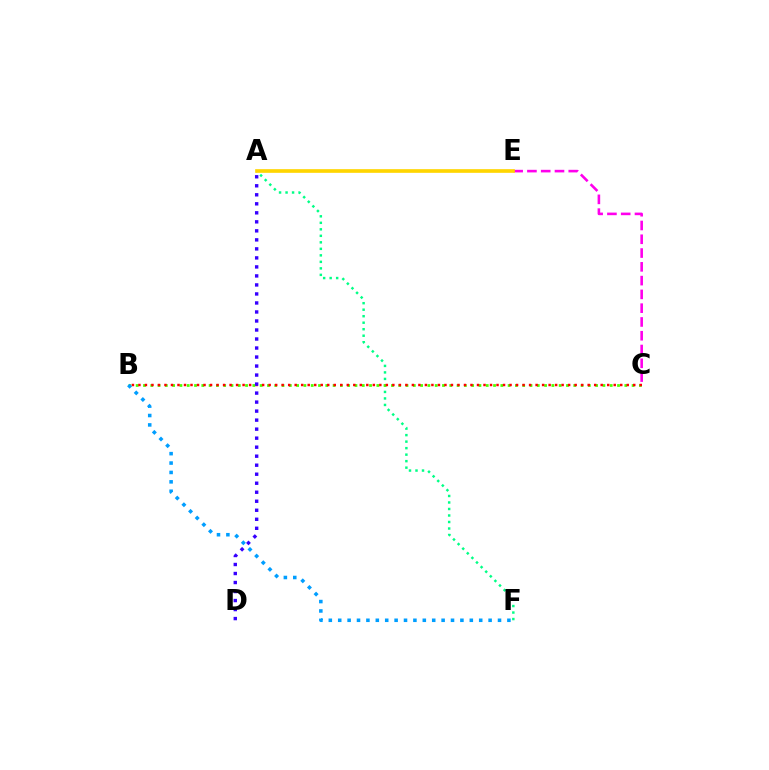{('A', 'F'): [{'color': '#00ff86', 'line_style': 'dotted', 'thickness': 1.77}], ('C', 'E'): [{'color': '#ff00ed', 'line_style': 'dashed', 'thickness': 1.87}], ('A', 'E'): [{'color': '#ffd500', 'line_style': 'solid', 'thickness': 2.64}], ('B', 'C'): [{'color': '#4fff00', 'line_style': 'dotted', 'thickness': 1.98}, {'color': '#ff0000', 'line_style': 'dotted', 'thickness': 1.77}], ('A', 'D'): [{'color': '#3700ff', 'line_style': 'dotted', 'thickness': 2.45}], ('B', 'F'): [{'color': '#009eff', 'line_style': 'dotted', 'thickness': 2.55}]}